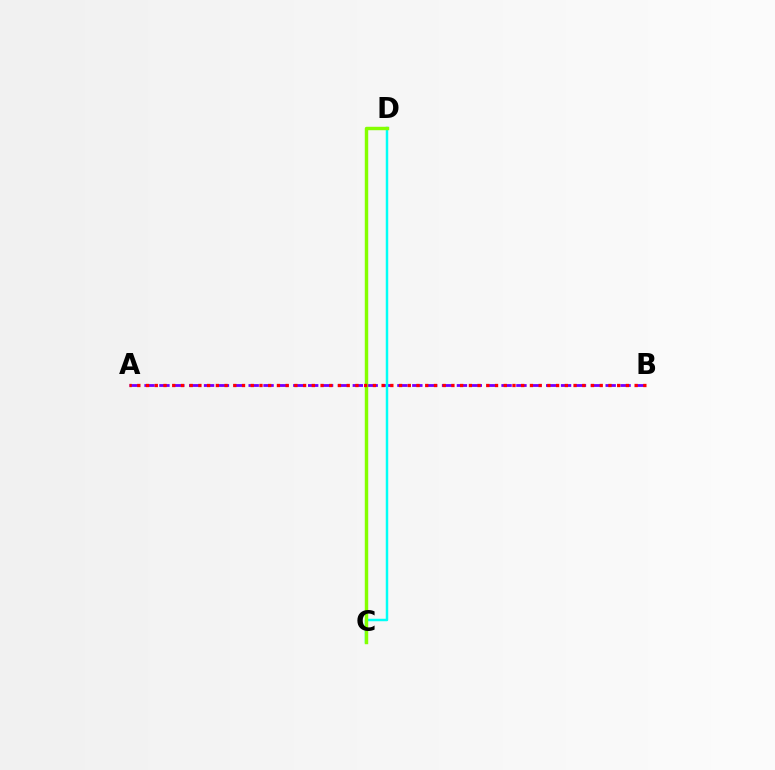{('A', 'B'): [{'color': '#7200ff', 'line_style': 'dashed', 'thickness': 2.02}, {'color': '#ff0000', 'line_style': 'dotted', 'thickness': 2.37}], ('C', 'D'): [{'color': '#00fff6', 'line_style': 'solid', 'thickness': 1.79}, {'color': '#84ff00', 'line_style': 'solid', 'thickness': 2.47}]}